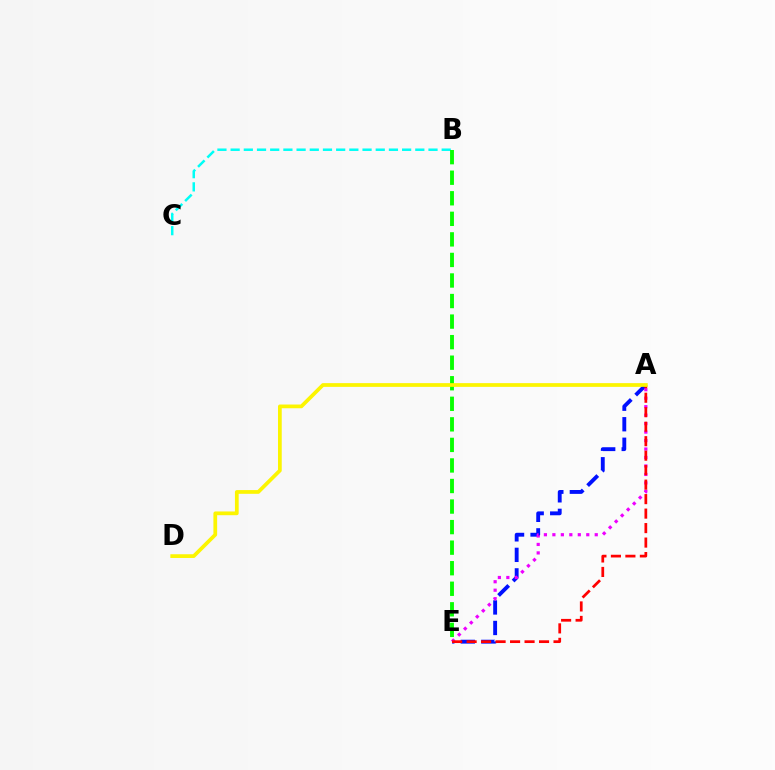{('A', 'E'): [{'color': '#0010ff', 'line_style': 'dashed', 'thickness': 2.79}, {'color': '#ee00ff', 'line_style': 'dotted', 'thickness': 2.3}, {'color': '#ff0000', 'line_style': 'dashed', 'thickness': 1.97}], ('B', 'C'): [{'color': '#00fff6', 'line_style': 'dashed', 'thickness': 1.79}], ('B', 'E'): [{'color': '#08ff00', 'line_style': 'dashed', 'thickness': 2.79}], ('A', 'D'): [{'color': '#fcf500', 'line_style': 'solid', 'thickness': 2.69}]}